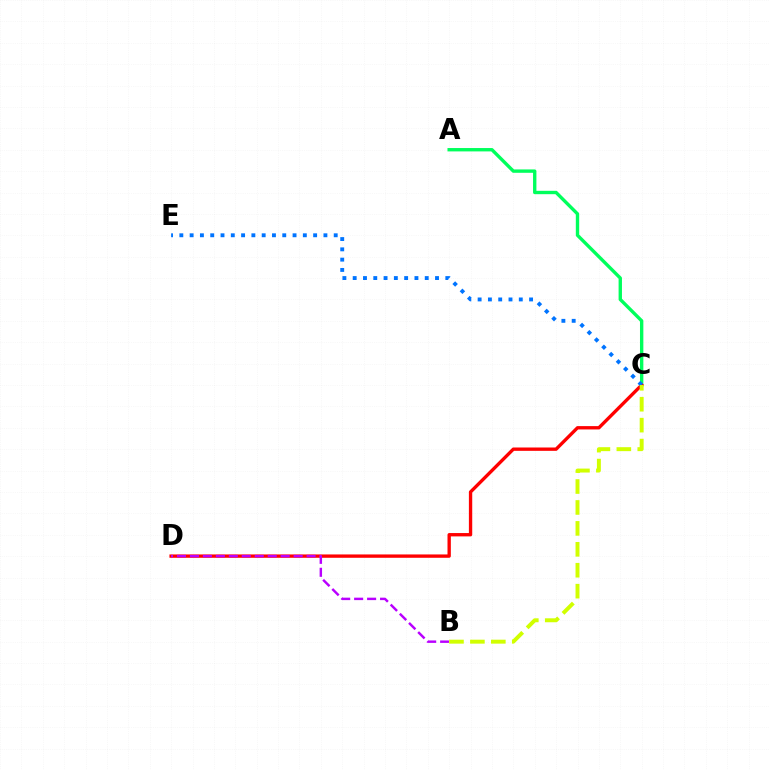{('A', 'C'): [{'color': '#00ff5c', 'line_style': 'solid', 'thickness': 2.43}], ('C', 'D'): [{'color': '#ff0000', 'line_style': 'solid', 'thickness': 2.41}], ('B', 'D'): [{'color': '#b900ff', 'line_style': 'dashed', 'thickness': 1.76}], ('C', 'E'): [{'color': '#0074ff', 'line_style': 'dotted', 'thickness': 2.8}], ('B', 'C'): [{'color': '#d1ff00', 'line_style': 'dashed', 'thickness': 2.84}]}